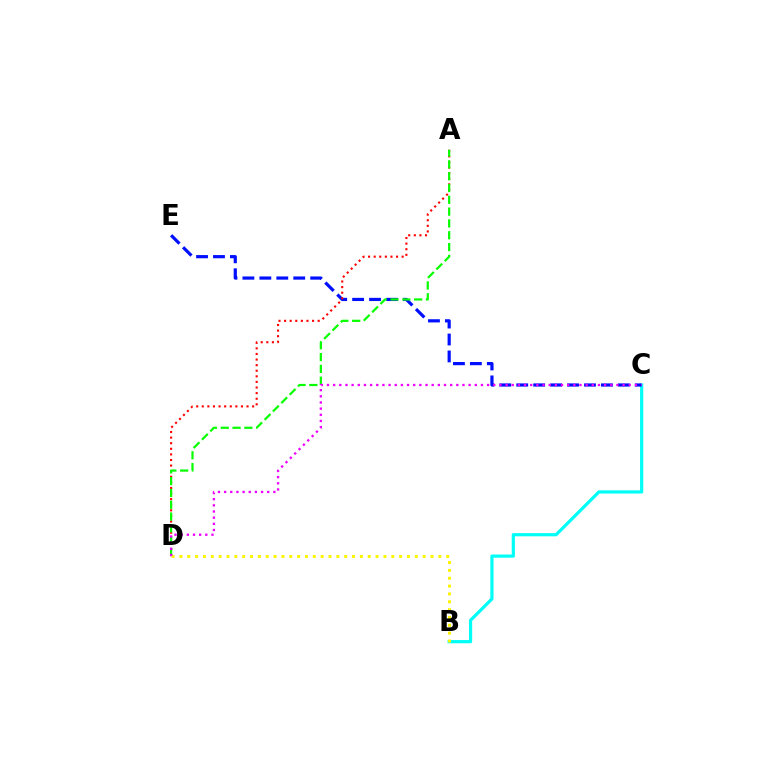{('B', 'C'): [{'color': '#00fff6', 'line_style': 'solid', 'thickness': 2.29}], ('C', 'E'): [{'color': '#0010ff', 'line_style': 'dashed', 'thickness': 2.3}], ('A', 'D'): [{'color': '#ff0000', 'line_style': 'dotted', 'thickness': 1.52}, {'color': '#08ff00', 'line_style': 'dashed', 'thickness': 1.6}], ('B', 'D'): [{'color': '#fcf500', 'line_style': 'dotted', 'thickness': 2.13}], ('C', 'D'): [{'color': '#ee00ff', 'line_style': 'dotted', 'thickness': 1.67}]}